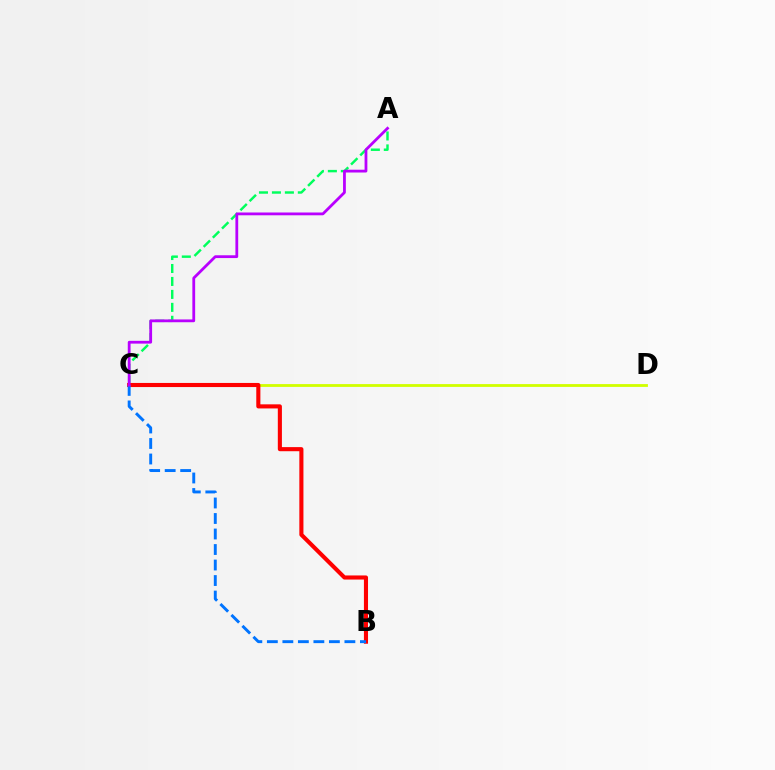{('C', 'D'): [{'color': '#d1ff00', 'line_style': 'solid', 'thickness': 2.03}], ('A', 'C'): [{'color': '#00ff5c', 'line_style': 'dashed', 'thickness': 1.76}, {'color': '#b900ff', 'line_style': 'solid', 'thickness': 2.01}], ('B', 'C'): [{'color': '#ff0000', 'line_style': 'solid', 'thickness': 2.95}, {'color': '#0074ff', 'line_style': 'dashed', 'thickness': 2.11}]}